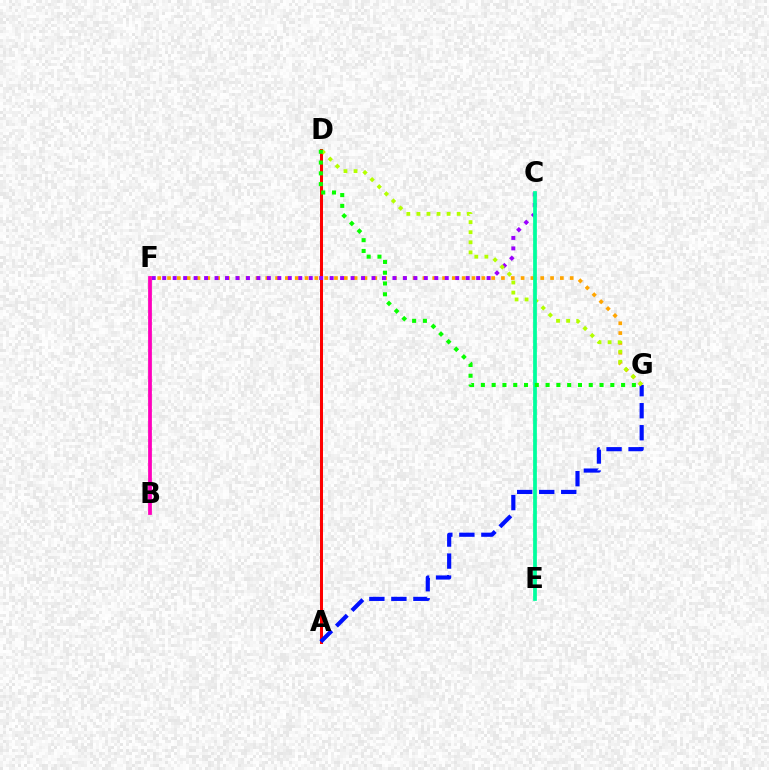{('A', 'D'): [{'color': '#ff0000', 'line_style': 'solid', 'thickness': 2.17}], ('A', 'G'): [{'color': '#0010ff', 'line_style': 'dashed', 'thickness': 2.99}], ('C', 'E'): [{'color': '#00b5ff', 'line_style': 'solid', 'thickness': 1.57}, {'color': '#00ff9d', 'line_style': 'solid', 'thickness': 2.68}], ('F', 'G'): [{'color': '#ffa500', 'line_style': 'dotted', 'thickness': 2.67}], ('C', 'F'): [{'color': '#9b00ff', 'line_style': 'dotted', 'thickness': 2.84}], ('D', 'G'): [{'color': '#b3ff00', 'line_style': 'dotted', 'thickness': 2.74}, {'color': '#08ff00', 'line_style': 'dotted', 'thickness': 2.93}], ('B', 'F'): [{'color': '#ff00bd', 'line_style': 'solid', 'thickness': 2.71}]}